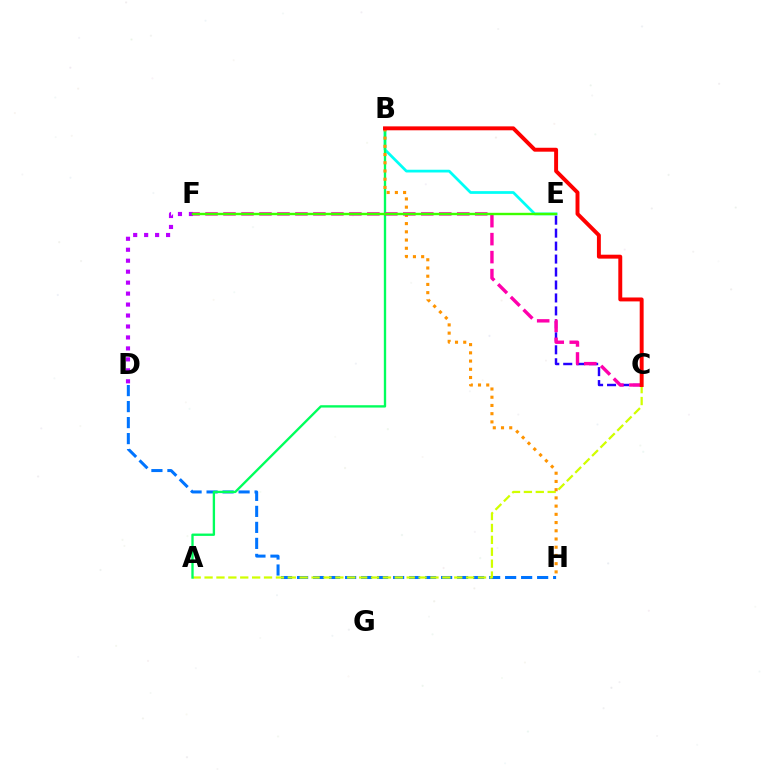{('B', 'E'): [{'color': '#00fff6', 'line_style': 'solid', 'thickness': 1.97}], ('C', 'E'): [{'color': '#2500ff', 'line_style': 'dashed', 'thickness': 1.76}], ('D', 'H'): [{'color': '#0074ff', 'line_style': 'dashed', 'thickness': 2.17}], ('D', 'F'): [{'color': '#b900ff', 'line_style': 'dotted', 'thickness': 2.98}], ('A', 'C'): [{'color': '#d1ff00', 'line_style': 'dashed', 'thickness': 1.62}], ('A', 'B'): [{'color': '#00ff5c', 'line_style': 'solid', 'thickness': 1.69}], ('B', 'H'): [{'color': '#ff9400', 'line_style': 'dotted', 'thickness': 2.23}], ('C', 'F'): [{'color': '#ff00ac', 'line_style': 'dashed', 'thickness': 2.44}], ('E', 'F'): [{'color': '#3dff00', 'line_style': 'solid', 'thickness': 1.73}], ('B', 'C'): [{'color': '#ff0000', 'line_style': 'solid', 'thickness': 2.83}]}